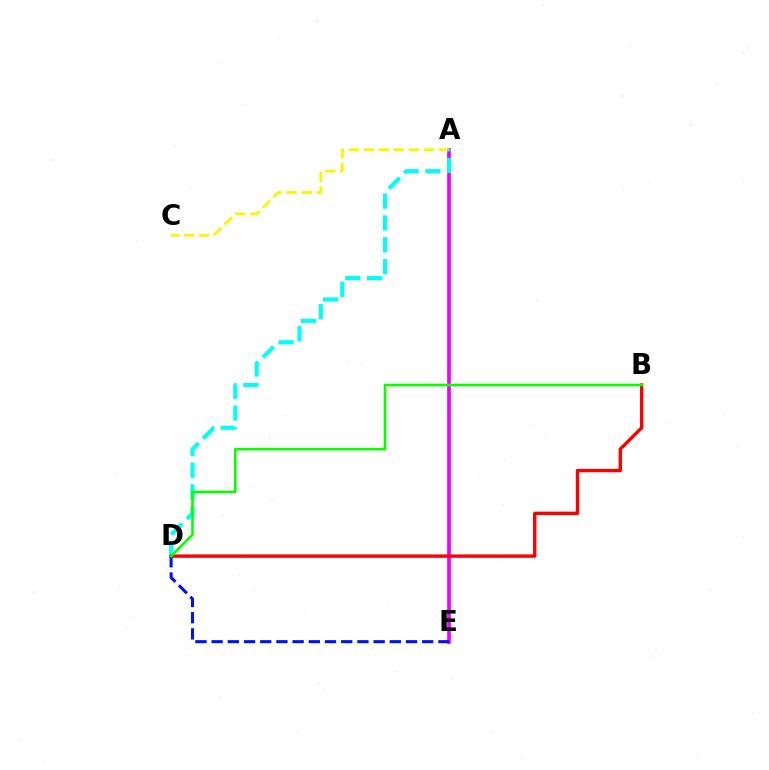{('A', 'E'): [{'color': '#ee00ff', 'line_style': 'solid', 'thickness': 2.66}], ('A', 'C'): [{'color': '#fcf500', 'line_style': 'dashed', 'thickness': 2.04}], ('A', 'D'): [{'color': '#00fff6', 'line_style': 'dashed', 'thickness': 2.96}], ('B', 'D'): [{'color': '#ff0000', 'line_style': 'solid', 'thickness': 2.43}, {'color': '#08ff00', 'line_style': 'solid', 'thickness': 1.89}], ('D', 'E'): [{'color': '#0010ff', 'line_style': 'dashed', 'thickness': 2.2}]}